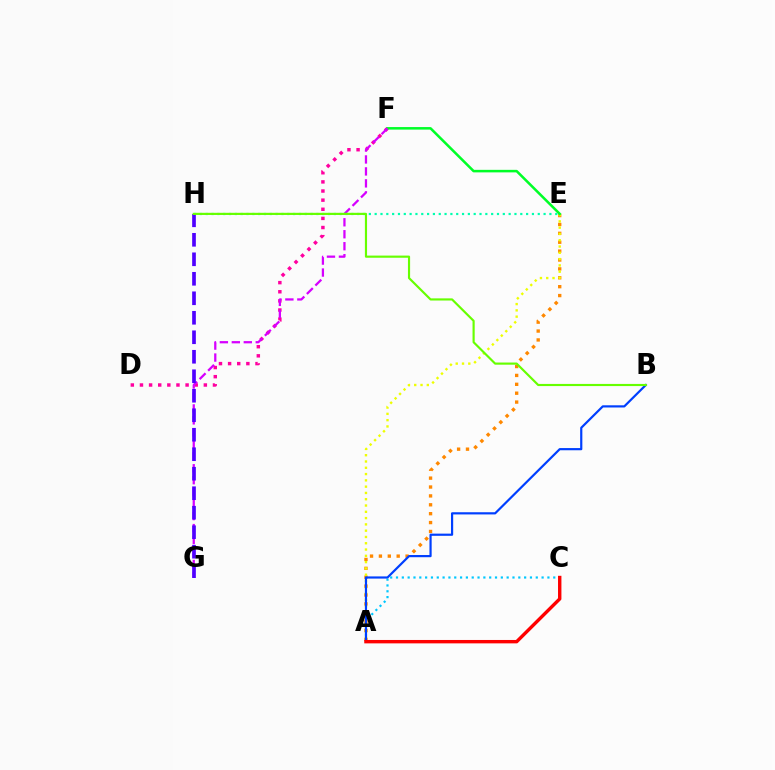{('A', 'C'): [{'color': '#00c7ff', 'line_style': 'dotted', 'thickness': 1.58}, {'color': '#ff0000', 'line_style': 'solid', 'thickness': 2.44}], ('D', 'F'): [{'color': '#ff00a0', 'line_style': 'dotted', 'thickness': 2.48}], ('A', 'E'): [{'color': '#ff8800', 'line_style': 'dotted', 'thickness': 2.42}, {'color': '#eeff00', 'line_style': 'dotted', 'thickness': 1.71}], ('E', 'F'): [{'color': '#00ff27', 'line_style': 'solid', 'thickness': 1.82}], ('A', 'B'): [{'color': '#003fff', 'line_style': 'solid', 'thickness': 1.58}], ('F', 'G'): [{'color': '#d600ff', 'line_style': 'dashed', 'thickness': 1.63}], ('E', 'H'): [{'color': '#00ffaf', 'line_style': 'dotted', 'thickness': 1.58}], ('G', 'H'): [{'color': '#4f00ff', 'line_style': 'dashed', 'thickness': 2.65}], ('B', 'H'): [{'color': '#66ff00', 'line_style': 'solid', 'thickness': 1.55}]}